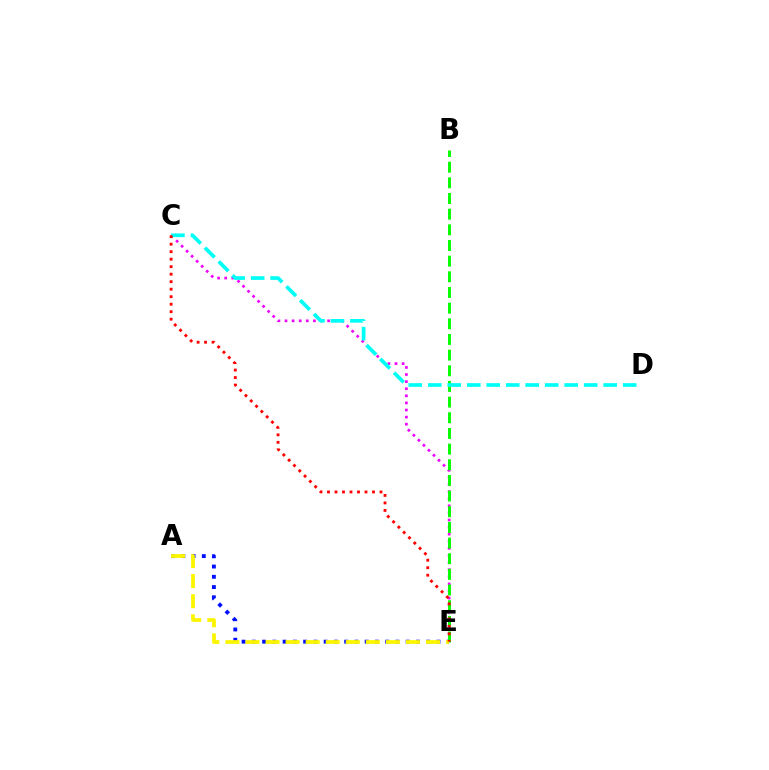{('A', 'E'): [{'color': '#0010ff', 'line_style': 'dotted', 'thickness': 2.79}, {'color': '#fcf500', 'line_style': 'dashed', 'thickness': 2.73}], ('C', 'E'): [{'color': '#ee00ff', 'line_style': 'dotted', 'thickness': 1.93}, {'color': '#ff0000', 'line_style': 'dotted', 'thickness': 2.04}], ('B', 'E'): [{'color': '#08ff00', 'line_style': 'dashed', 'thickness': 2.13}], ('C', 'D'): [{'color': '#00fff6', 'line_style': 'dashed', 'thickness': 2.65}]}